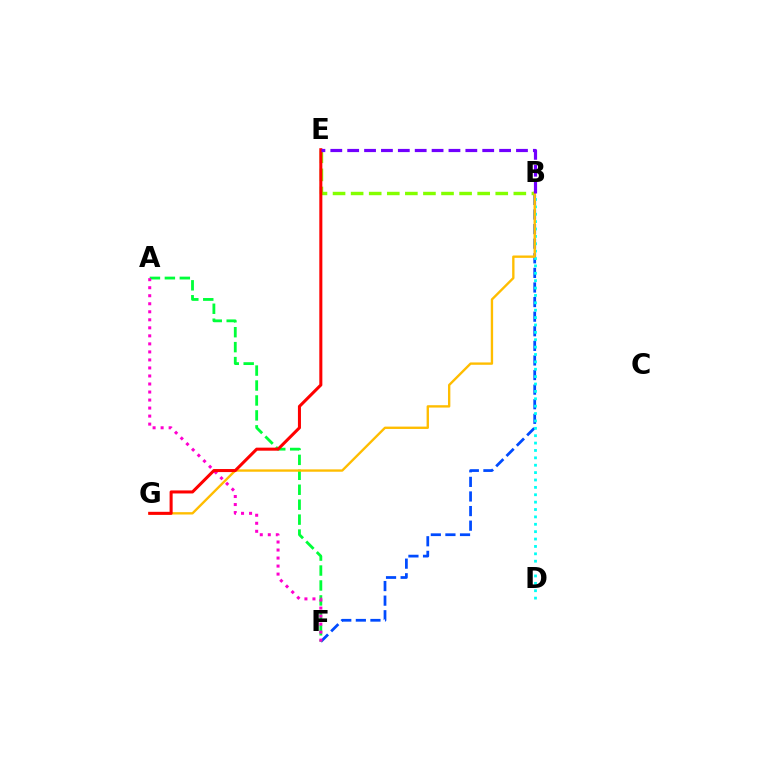{('B', 'F'): [{'color': '#004bff', 'line_style': 'dashed', 'thickness': 1.98}], ('A', 'F'): [{'color': '#00ff39', 'line_style': 'dashed', 'thickness': 2.03}, {'color': '#ff00cf', 'line_style': 'dotted', 'thickness': 2.18}], ('B', 'D'): [{'color': '#00fff6', 'line_style': 'dotted', 'thickness': 2.01}], ('B', 'E'): [{'color': '#84ff00', 'line_style': 'dashed', 'thickness': 2.46}, {'color': '#7200ff', 'line_style': 'dashed', 'thickness': 2.29}], ('B', 'G'): [{'color': '#ffbd00', 'line_style': 'solid', 'thickness': 1.7}], ('E', 'G'): [{'color': '#ff0000', 'line_style': 'solid', 'thickness': 2.19}]}